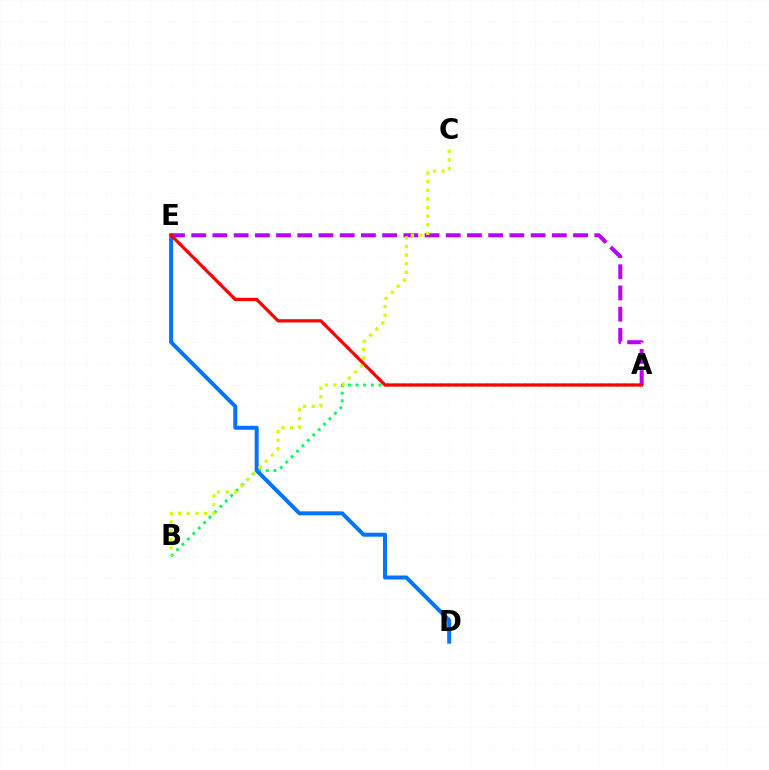{('A', 'E'): [{'color': '#b900ff', 'line_style': 'dashed', 'thickness': 2.88}, {'color': '#ff0000', 'line_style': 'solid', 'thickness': 2.33}], ('A', 'B'): [{'color': '#00ff5c', 'line_style': 'dotted', 'thickness': 2.08}], ('D', 'E'): [{'color': '#0074ff', 'line_style': 'solid', 'thickness': 2.86}], ('B', 'C'): [{'color': '#d1ff00', 'line_style': 'dotted', 'thickness': 2.34}]}